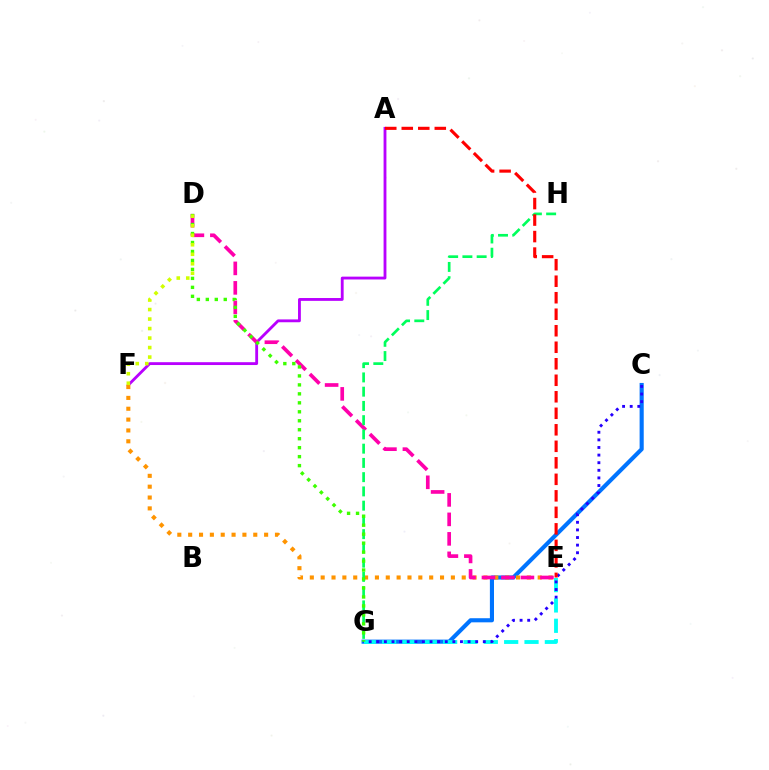{('C', 'G'): [{'color': '#0074ff', 'line_style': 'solid', 'thickness': 2.96}, {'color': '#2500ff', 'line_style': 'dotted', 'thickness': 2.07}], ('A', 'F'): [{'color': '#b900ff', 'line_style': 'solid', 'thickness': 2.04}], ('E', 'G'): [{'color': '#00fff6', 'line_style': 'dashed', 'thickness': 2.76}], ('E', 'F'): [{'color': '#ff9400', 'line_style': 'dotted', 'thickness': 2.95}], ('D', 'E'): [{'color': '#ff00ac', 'line_style': 'dashed', 'thickness': 2.65}], ('G', 'H'): [{'color': '#00ff5c', 'line_style': 'dashed', 'thickness': 1.94}], ('D', 'G'): [{'color': '#3dff00', 'line_style': 'dotted', 'thickness': 2.44}], ('D', 'F'): [{'color': '#d1ff00', 'line_style': 'dotted', 'thickness': 2.58}], ('A', 'E'): [{'color': '#ff0000', 'line_style': 'dashed', 'thickness': 2.24}]}